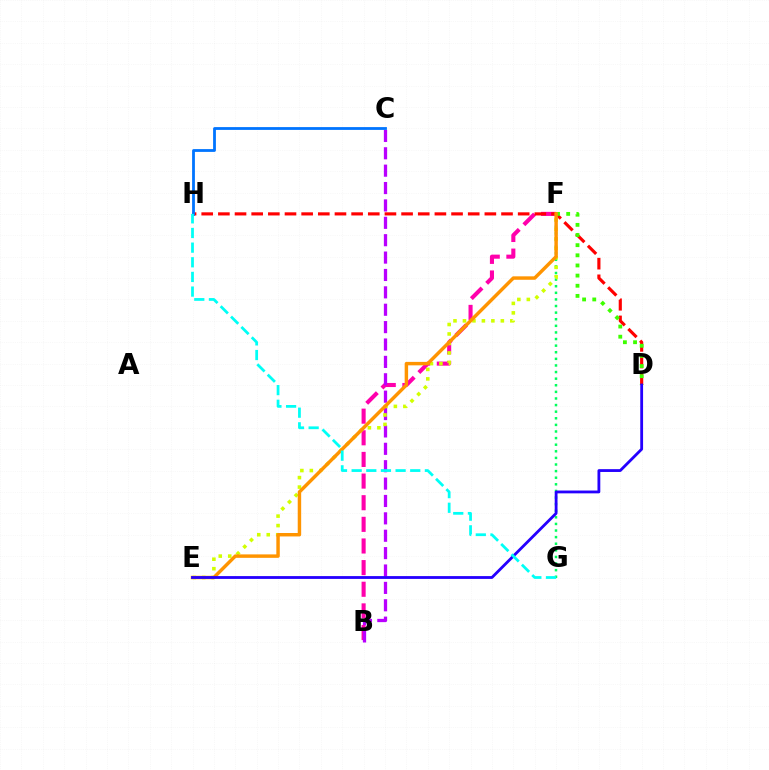{('B', 'F'): [{'color': '#ff00ac', 'line_style': 'dashed', 'thickness': 2.94}], ('D', 'H'): [{'color': '#ff0000', 'line_style': 'dashed', 'thickness': 2.26}], ('F', 'G'): [{'color': '#00ff5c', 'line_style': 'dotted', 'thickness': 1.79}], ('B', 'C'): [{'color': '#b900ff', 'line_style': 'dashed', 'thickness': 2.36}], ('D', 'F'): [{'color': '#3dff00', 'line_style': 'dotted', 'thickness': 2.76}], ('E', 'F'): [{'color': '#d1ff00', 'line_style': 'dotted', 'thickness': 2.57}, {'color': '#ff9400', 'line_style': 'solid', 'thickness': 2.48}], ('C', 'H'): [{'color': '#0074ff', 'line_style': 'solid', 'thickness': 2.01}], ('D', 'E'): [{'color': '#2500ff', 'line_style': 'solid', 'thickness': 2.03}], ('G', 'H'): [{'color': '#00fff6', 'line_style': 'dashed', 'thickness': 1.99}]}